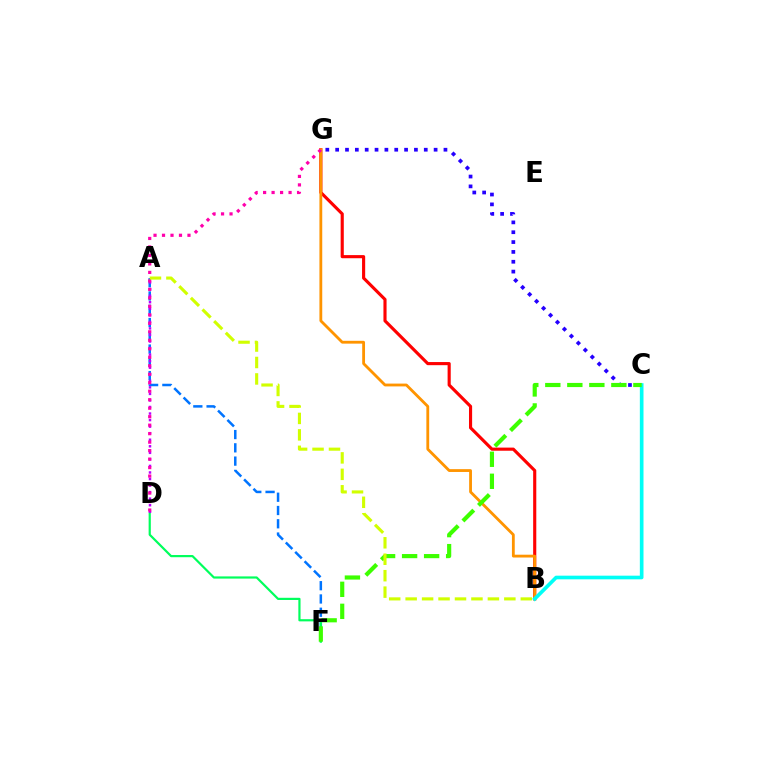{('B', 'G'): [{'color': '#ff0000', 'line_style': 'solid', 'thickness': 2.25}, {'color': '#ff9400', 'line_style': 'solid', 'thickness': 2.03}], ('A', 'F'): [{'color': '#0074ff', 'line_style': 'dashed', 'thickness': 1.8}], ('D', 'F'): [{'color': '#00ff5c', 'line_style': 'solid', 'thickness': 1.58}], ('C', 'G'): [{'color': '#2500ff', 'line_style': 'dotted', 'thickness': 2.68}], ('A', 'D'): [{'color': '#b900ff', 'line_style': 'dotted', 'thickness': 1.78}], ('D', 'G'): [{'color': '#ff00ac', 'line_style': 'dotted', 'thickness': 2.31}], ('B', 'C'): [{'color': '#00fff6', 'line_style': 'solid', 'thickness': 2.63}], ('C', 'F'): [{'color': '#3dff00', 'line_style': 'dashed', 'thickness': 2.99}], ('A', 'B'): [{'color': '#d1ff00', 'line_style': 'dashed', 'thickness': 2.23}]}